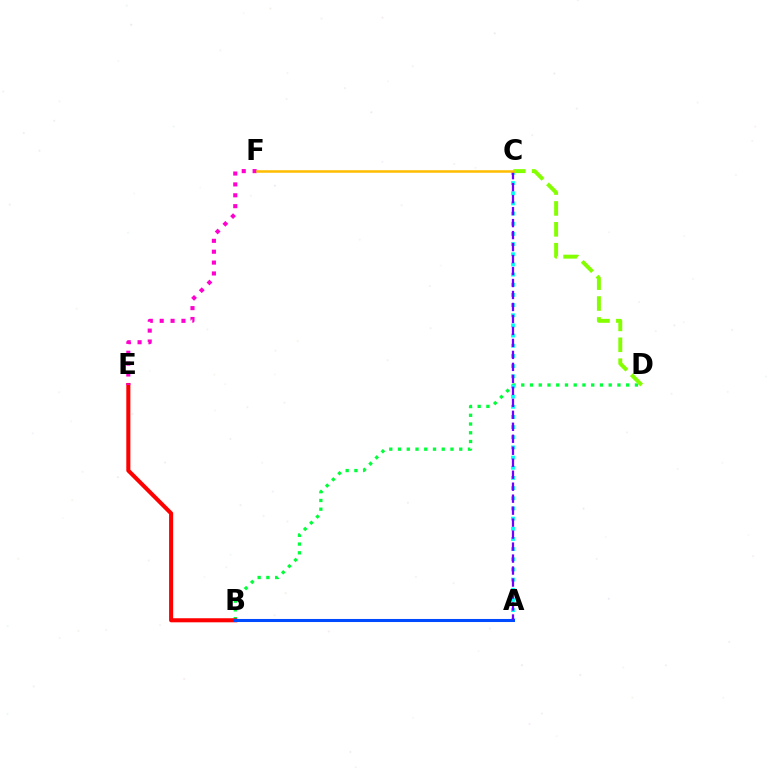{('B', 'D'): [{'color': '#00ff39', 'line_style': 'dotted', 'thickness': 2.38}], ('A', 'C'): [{'color': '#00fff6', 'line_style': 'dotted', 'thickness': 2.76}, {'color': '#7200ff', 'line_style': 'dashed', 'thickness': 1.63}], ('B', 'E'): [{'color': '#ff0000', 'line_style': 'solid', 'thickness': 2.93}], ('C', 'D'): [{'color': '#84ff00', 'line_style': 'dashed', 'thickness': 2.84}], ('A', 'B'): [{'color': '#004bff', 'line_style': 'solid', 'thickness': 2.19}], ('E', 'F'): [{'color': '#ff00cf', 'line_style': 'dotted', 'thickness': 2.96}], ('C', 'F'): [{'color': '#ffbd00', 'line_style': 'solid', 'thickness': 1.81}]}